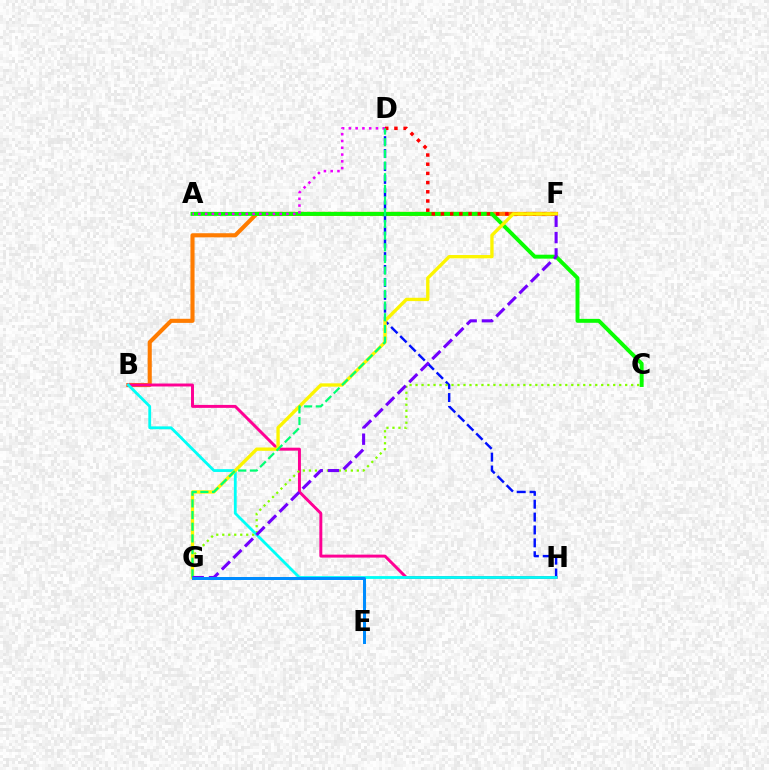{('B', 'F'): [{'color': '#ff7c00', 'line_style': 'solid', 'thickness': 2.95}], ('B', 'H'): [{'color': '#ff0094', 'line_style': 'solid', 'thickness': 2.13}, {'color': '#00fff6', 'line_style': 'solid', 'thickness': 2.02}], ('A', 'C'): [{'color': '#08ff00', 'line_style': 'solid', 'thickness': 2.82}], ('D', 'H'): [{'color': '#0010ff', 'line_style': 'dashed', 'thickness': 1.75}], ('D', 'F'): [{'color': '#ff0000', 'line_style': 'dotted', 'thickness': 2.5}], ('C', 'G'): [{'color': '#84ff00', 'line_style': 'dotted', 'thickness': 1.63}], ('A', 'D'): [{'color': '#ee00ff', 'line_style': 'dotted', 'thickness': 1.84}], ('F', 'G'): [{'color': '#fcf500', 'line_style': 'solid', 'thickness': 2.39}, {'color': '#7200ff', 'line_style': 'dashed', 'thickness': 2.22}], ('D', 'G'): [{'color': '#00ff74', 'line_style': 'dashed', 'thickness': 1.59}], ('E', 'G'): [{'color': '#008cff', 'line_style': 'solid', 'thickness': 2.16}]}